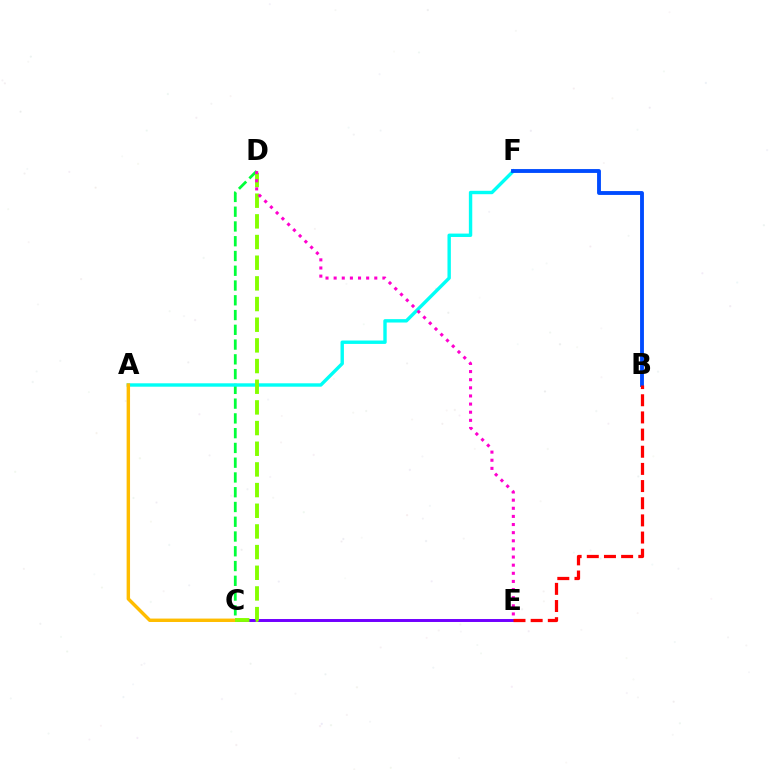{('C', 'D'): [{'color': '#00ff39', 'line_style': 'dashed', 'thickness': 2.01}, {'color': '#84ff00', 'line_style': 'dashed', 'thickness': 2.81}], ('A', 'F'): [{'color': '#00fff6', 'line_style': 'solid', 'thickness': 2.44}], ('C', 'E'): [{'color': '#7200ff', 'line_style': 'solid', 'thickness': 2.13}], ('A', 'C'): [{'color': '#ffbd00', 'line_style': 'solid', 'thickness': 2.47}], ('D', 'E'): [{'color': '#ff00cf', 'line_style': 'dotted', 'thickness': 2.21}], ('B', 'F'): [{'color': '#004bff', 'line_style': 'solid', 'thickness': 2.78}], ('B', 'E'): [{'color': '#ff0000', 'line_style': 'dashed', 'thickness': 2.33}]}